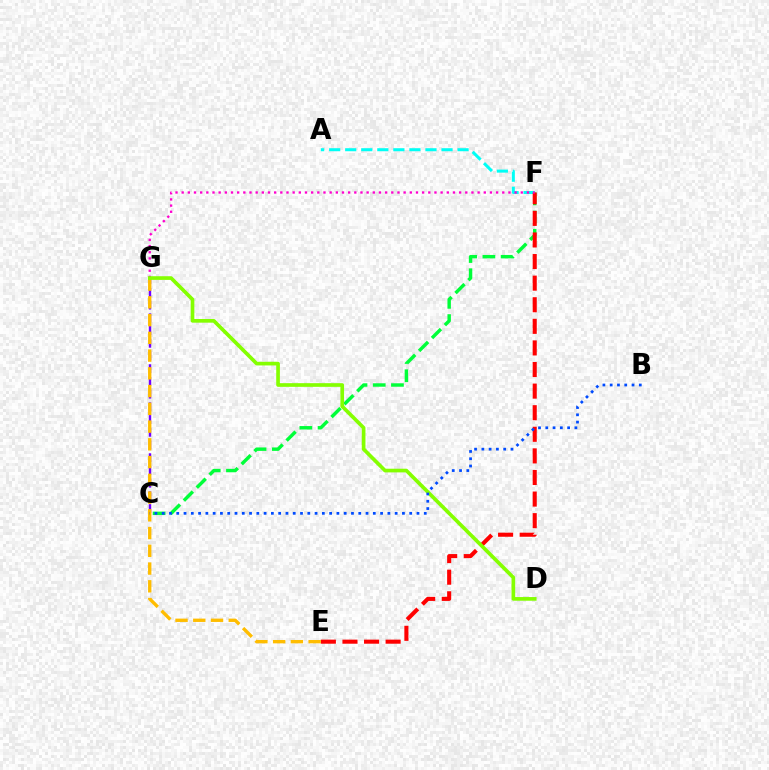{('A', 'F'): [{'color': '#00fff6', 'line_style': 'dashed', 'thickness': 2.18}], ('C', 'F'): [{'color': '#00ff39', 'line_style': 'dashed', 'thickness': 2.48}], ('E', 'F'): [{'color': '#ff0000', 'line_style': 'dashed', 'thickness': 2.93}], ('C', 'G'): [{'color': '#7200ff', 'line_style': 'dashed', 'thickness': 1.73}], ('E', 'G'): [{'color': '#ffbd00', 'line_style': 'dashed', 'thickness': 2.41}], ('F', 'G'): [{'color': '#ff00cf', 'line_style': 'dotted', 'thickness': 1.68}], ('D', 'G'): [{'color': '#84ff00', 'line_style': 'solid', 'thickness': 2.64}], ('B', 'C'): [{'color': '#004bff', 'line_style': 'dotted', 'thickness': 1.98}]}